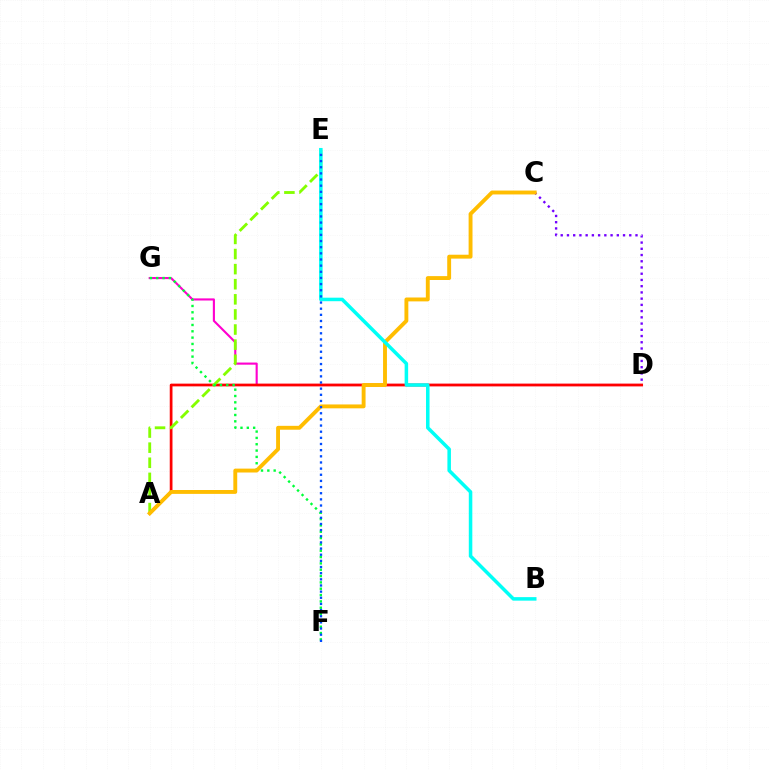{('D', 'G'): [{'color': '#ff00cf', 'line_style': 'solid', 'thickness': 1.53}], ('C', 'D'): [{'color': '#7200ff', 'line_style': 'dotted', 'thickness': 1.69}], ('A', 'D'): [{'color': '#ff0000', 'line_style': 'solid', 'thickness': 1.97}], ('A', 'E'): [{'color': '#84ff00', 'line_style': 'dashed', 'thickness': 2.05}], ('F', 'G'): [{'color': '#00ff39', 'line_style': 'dotted', 'thickness': 1.72}], ('A', 'C'): [{'color': '#ffbd00', 'line_style': 'solid', 'thickness': 2.8}], ('B', 'E'): [{'color': '#00fff6', 'line_style': 'solid', 'thickness': 2.54}], ('E', 'F'): [{'color': '#004bff', 'line_style': 'dotted', 'thickness': 1.67}]}